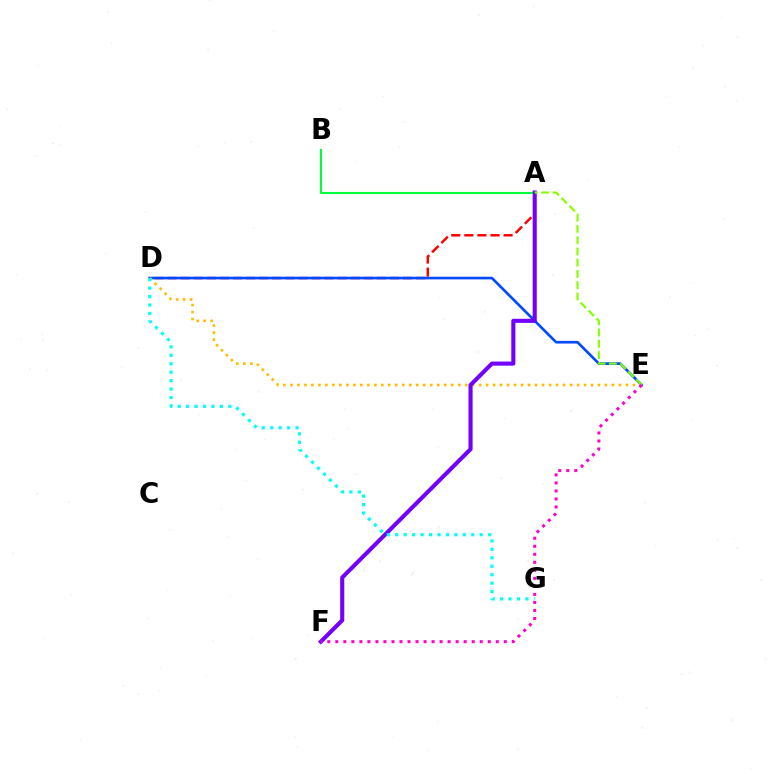{('A', 'D'): [{'color': '#ff0000', 'line_style': 'dashed', 'thickness': 1.78}], ('D', 'E'): [{'color': '#004bff', 'line_style': 'solid', 'thickness': 1.91}, {'color': '#ffbd00', 'line_style': 'dotted', 'thickness': 1.9}], ('A', 'B'): [{'color': '#00ff39', 'line_style': 'solid', 'thickness': 1.53}], ('A', 'F'): [{'color': '#7200ff', 'line_style': 'solid', 'thickness': 2.95}], ('D', 'G'): [{'color': '#00fff6', 'line_style': 'dotted', 'thickness': 2.3}], ('A', 'E'): [{'color': '#84ff00', 'line_style': 'dashed', 'thickness': 1.53}], ('E', 'F'): [{'color': '#ff00cf', 'line_style': 'dotted', 'thickness': 2.18}]}